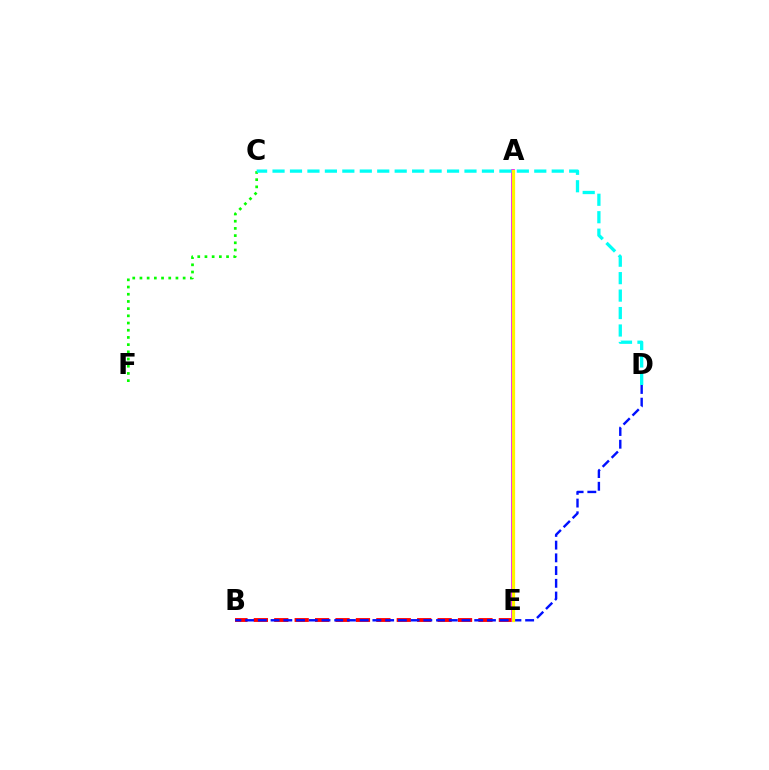{('C', 'F'): [{'color': '#08ff00', 'line_style': 'dotted', 'thickness': 1.96}], ('B', 'E'): [{'color': '#ff0000', 'line_style': 'dashed', 'thickness': 2.77}], ('A', 'E'): [{'color': '#ee00ff', 'line_style': 'solid', 'thickness': 2.67}, {'color': '#fcf500', 'line_style': 'solid', 'thickness': 2.34}], ('B', 'D'): [{'color': '#0010ff', 'line_style': 'dashed', 'thickness': 1.73}], ('C', 'D'): [{'color': '#00fff6', 'line_style': 'dashed', 'thickness': 2.37}]}